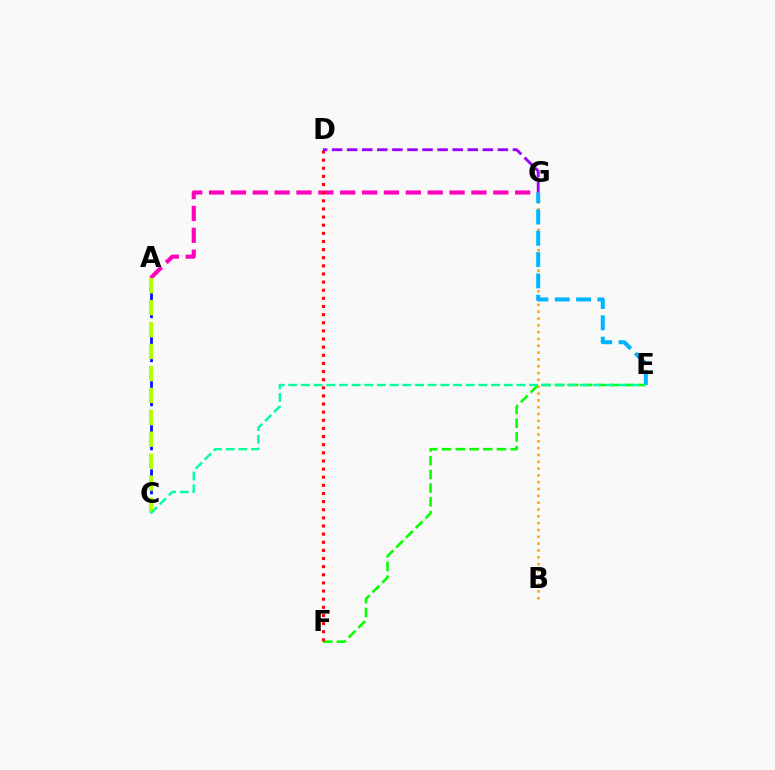{('A', 'C'): [{'color': '#0010ff', 'line_style': 'dashed', 'thickness': 1.99}, {'color': '#b3ff00', 'line_style': 'dashed', 'thickness': 2.98}], ('B', 'G'): [{'color': '#ffa500', 'line_style': 'dotted', 'thickness': 1.85}], ('A', 'G'): [{'color': '#ff00bd', 'line_style': 'dashed', 'thickness': 2.97}], ('E', 'F'): [{'color': '#08ff00', 'line_style': 'dashed', 'thickness': 1.87}], ('D', 'F'): [{'color': '#ff0000', 'line_style': 'dotted', 'thickness': 2.21}], ('E', 'G'): [{'color': '#00b5ff', 'line_style': 'dashed', 'thickness': 2.89}], ('D', 'G'): [{'color': '#9b00ff', 'line_style': 'dashed', 'thickness': 2.05}], ('C', 'E'): [{'color': '#00ff9d', 'line_style': 'dashed', 'thickness': 1.72}]}